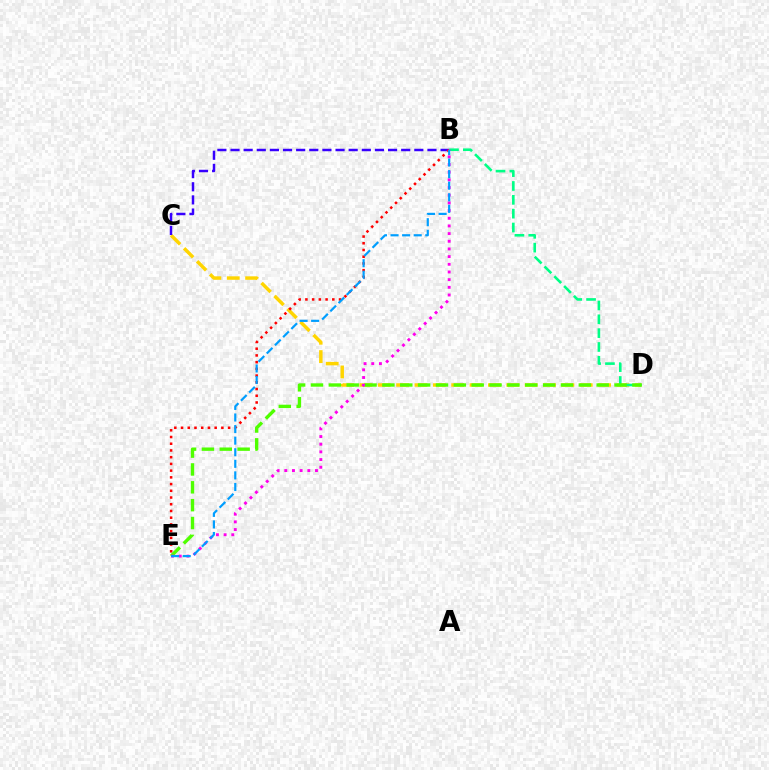{('C', 'D'): [{'color': '#ffd500', 'line_style': 'dashed', 'thickness': 2.49}], ('B', 'C'): [{'color': '#3700ff', 'line_style': 'dashed', 'thickness': 1.78}], ('B', 'D'): [{'color': '#00ff86', 'line_style': 'dashed', 'thickness': 1.88}], ('B', 'E'): [{'color': '#ff0000', 'line_style': 'dotted', 'thickness': 1.83}, {'color': '#ff00ed', 'line_style': 'dotted', 'thickness': 2.09}, {'color': '#009eff', 'line_style': 'dashed', 'thickness': 1.57}], ('D', 'E'): [{'color': '#4fff00', 'line_style': 'dashed', 'thickness': 2.43}]}